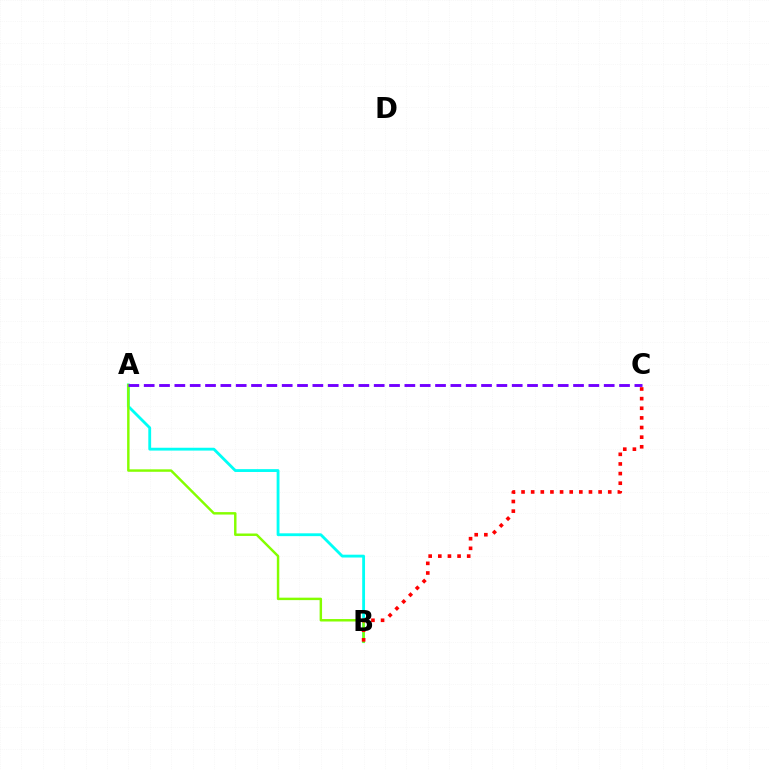{('A', 'B'): [{'color': '#00fff6', 'line_style': 'solid', 'thickness': 2.04}, {'color': '#84ff00', 'line_style': 'solid', 'thickness': 1.76}], ('B', 'C'): [{'color': '#ff0000', 'line_style': 'dotted', 'thickness': 2.62}], ('A', 'C'): [{'color': '#7200ff', 'line_style': 'dashed', 'thickness': 2.08}]}